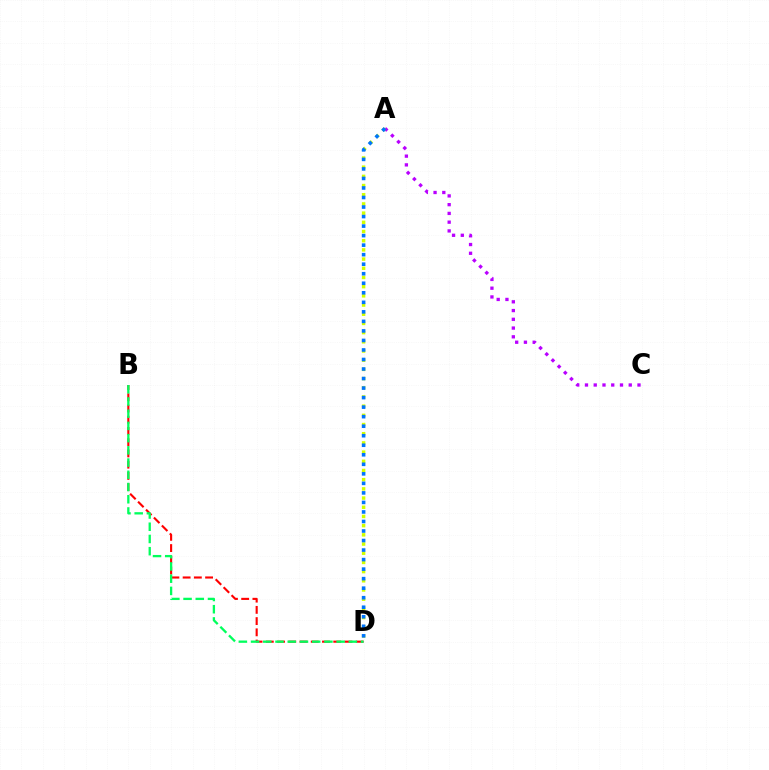{('B', 'D'): [{'color': '#ff0000', 'line_style': 'dashed', 'thickness': 1.53}, {'color': '#00ff5c', 'line_style': 'dashed', 'thickness': 1.66}], ('A', 'C'): [{'color': '#b900ff', 'line_style': 'dotted', 'thickness': 2.38}], ('A', 'D'): [{'color': '#d1ff00', 'line_style': 'dotted', 'thickness': 2.5}, {'color': '#0074ff', 'line_style': 'dotted', 'thickness': 2.59}]}